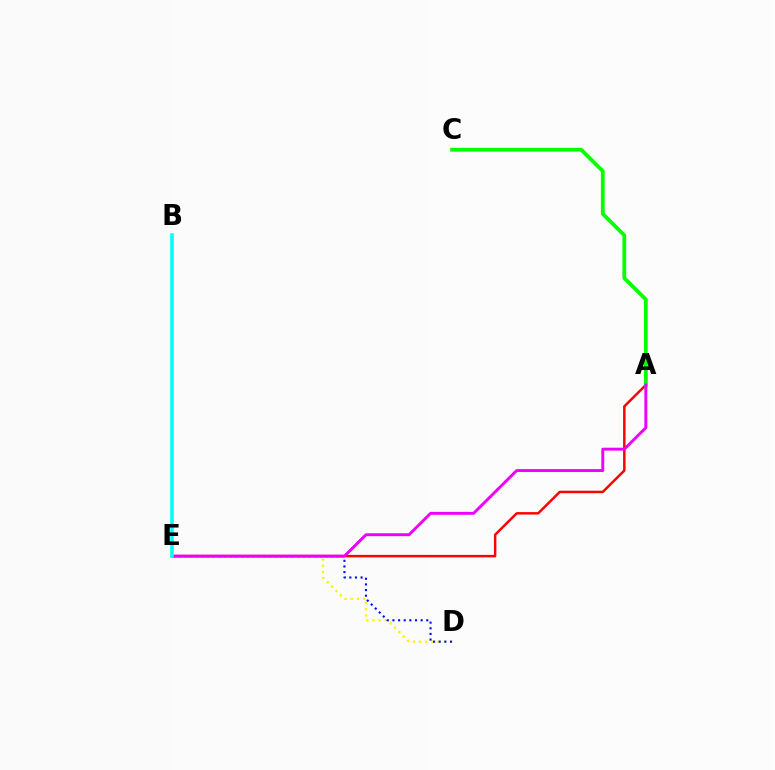{('A', 'E'): [{'color': '#ff0000', 'line_style': 'solid', 'thickness': 1.77}, {'color': '#ee00ff', 'line_style': 'solid', 'thickness': 2.1}], ('D', 'E'): [{'color': '#fcf500', 'line_style': 'dotted', 'thickness': 1.67}, {'color': '#0010ff', 'line_style': 'dotted', 'thickness': 1.53}], ('A', 'C'): [{'color': '#08ff00', 'line_style': 'solid', 'thickness': 2.73}], ('B', 'E'): [{'color': '#00fff6', 'line_style': 'solid', 'thickness': 2.55}]}